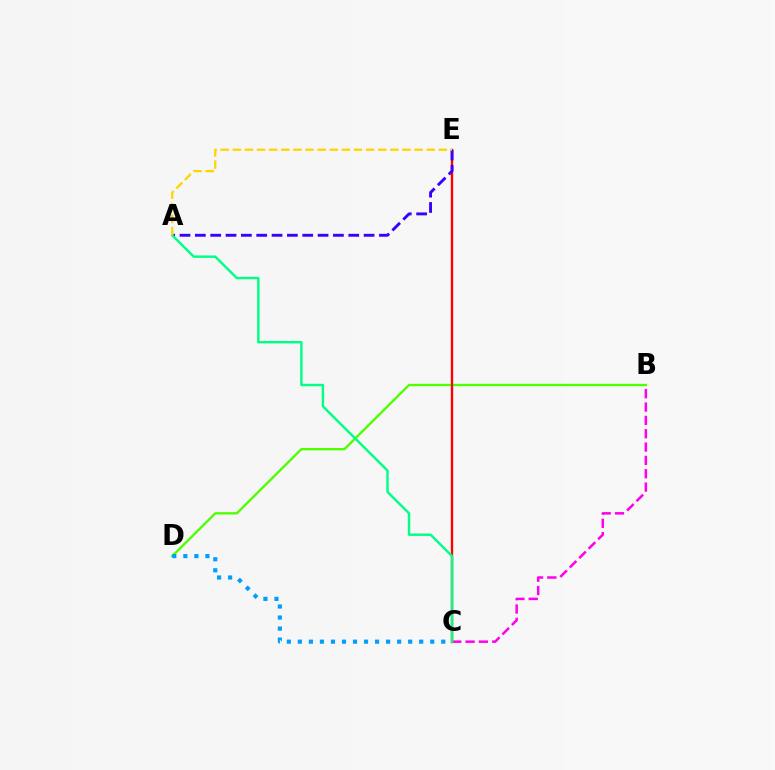{('B', 'C'): [{'color': '#ff00ed', 'line_style': 'dashed', 'thickness': 1.81}], ('B', 'D'): [{'color': '#4fff00', 'line_style': 'solid', 'thickness': 1.69}], ('C', 'E'): [{'color': '#ff0000', 'line_style': 'solid', 'thickness': 1.7}], ('A', 'E'): [{'color': '#3700ff', 'line_style': 'dashed', 'thickness': 2.08}, {'color': '#ffd500', 'line_style': 'dashed', 'thickness': 1.65}], ('A', 'C'): [{'color': '#00ff86', 'line_style': 'solid', 'thickness': 1.75}], ('C', 'D'): [{'color': '#009eff', 'line_style': 'dotted', 'thickness': 3.0}]}